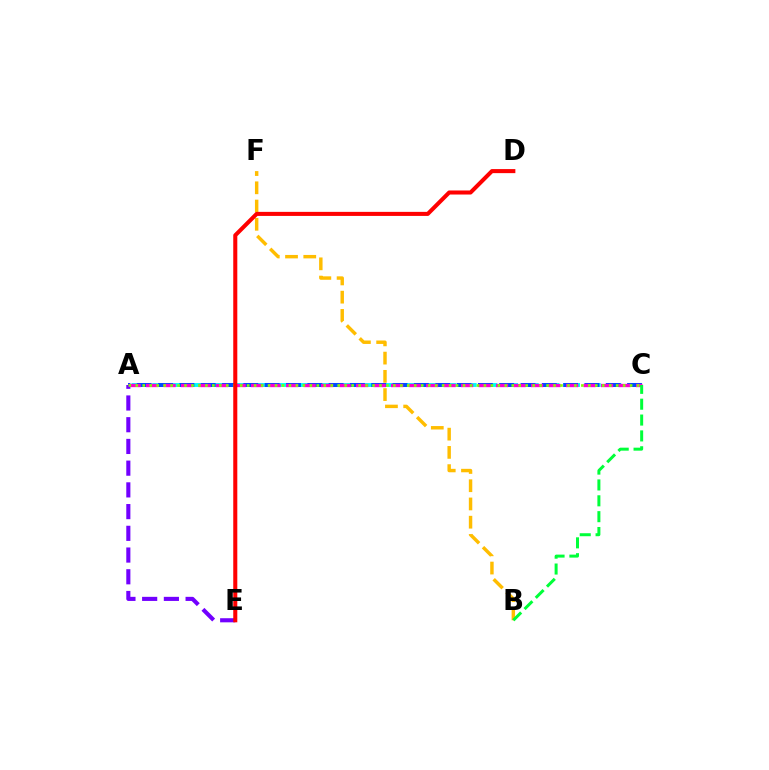{('A', 'C'): [{'color': '#00fff6', 'line_style': 'dashed', 'thickness': 2.81}, {'color': '#004bff', 'line_style': 'dashed', 'thickness': 2.9}, {'color': '#ff00cf', 'line_style': 'dashed', 'thickness': 2.38}, {'color': '#84ff00', 'line_style': 'dotted', 'thickness': 1.89}], ('A', 'E'): [{'color': '#7200ff', 'line_style': 'dashed', 'thickness': 2.95}], ('B', 'F'): [{'color': '#ffbd00', 'line_style': 'dashed', 'thickness': 2.48}], ('B', 'C'): [{'color': '#00ff39', 'line_style': 'dashed', 'thickness': 2.15}], ('D', 'E'): [{'color': '#ff0000', 'line_style': 'solid', 'thickness': 2.92}]}